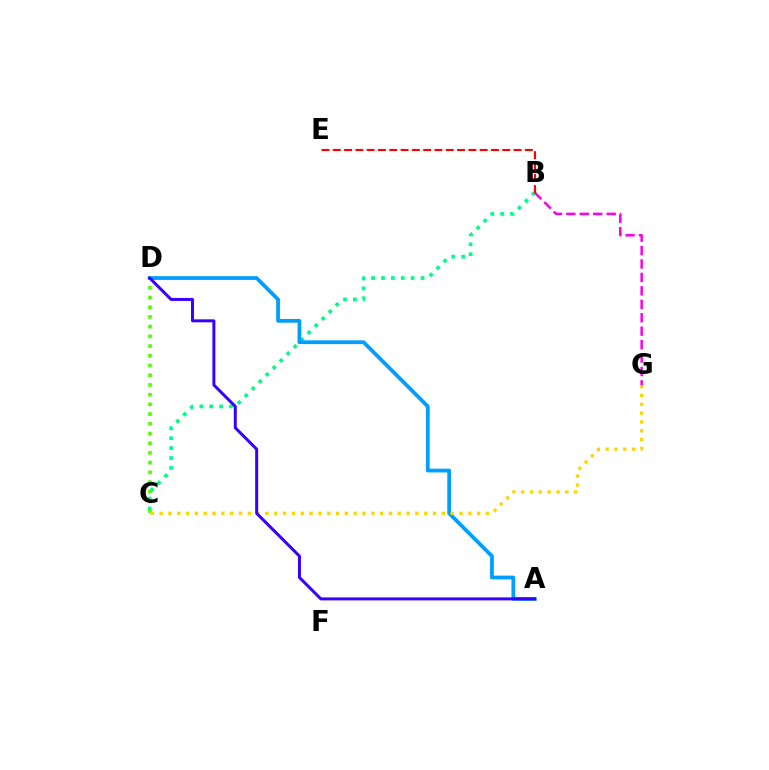{('B', 'C'): [{'color': '#00ff86', 'line_style': 'dotted', 'thickness': 2.69}], ('C', 'D'): [{'color': '#4fff00', 'line_style': 'dotted', 'thickness': 2.64}], ('A', 'D'): [{'color': '#009eff', 'line_style': 'solid', 'thickness': 2.71}, {'color': '#3700ff', 'line_style': 'solid', 'thickness': 2.16}], ('B', 'G'): [{'color': '#ff00ed', 'line_style': 'dashed', 'thickness': 1.83}], ('C', 'G'): [{'color': '#ffd500', 'line_style': 'dotted', 'thickness': 2.4}], ('B', 'E'): [{'color': '#ff0000', 'line_style': 'dashed', 'thickness': 1.54}]}